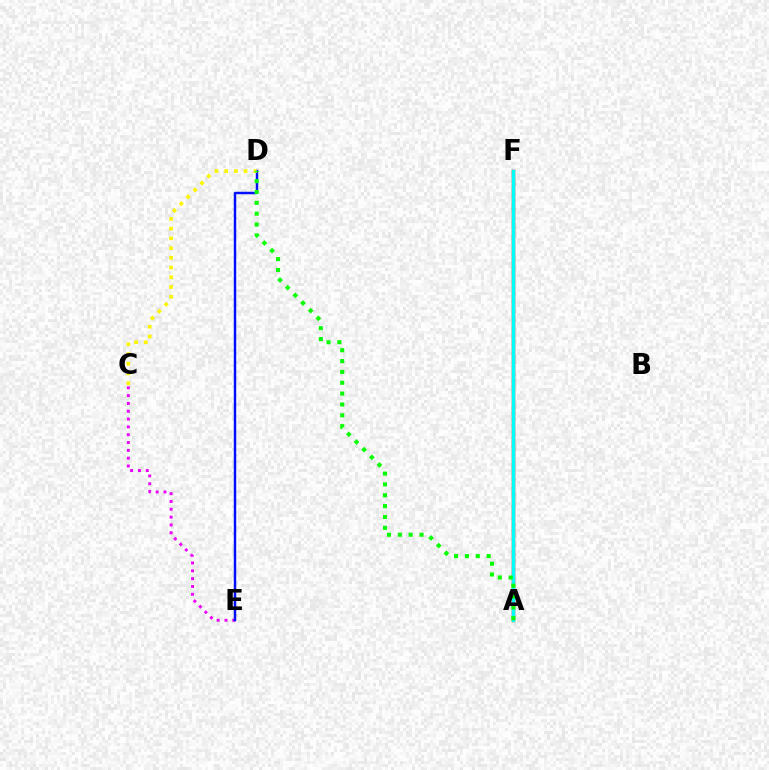{('A', 'F'): [{'color': '#ff0000', 'line_style': 'solid', 'thickness': 2.47}, {'color': '#00fff6', 'line_style': 'solid', 'thickness': 2.5}], ('C', 'E'): [{'color': '#ee00ff', 'line_style': 'dotted', 'thickness': 2.13}], ('D', 'E'): [{'color': '#0010ff', 'line_style': 'solid', 'thickness': 1.77}], ('C', 'D'): [{'color': '#fcf500', 'line_style': 'dotted', 'thickness': 2.64}], ('A', 'D'): [{'color': '#08ff00', 'line_style': 'dotted', 'thickness': 2.95}]}